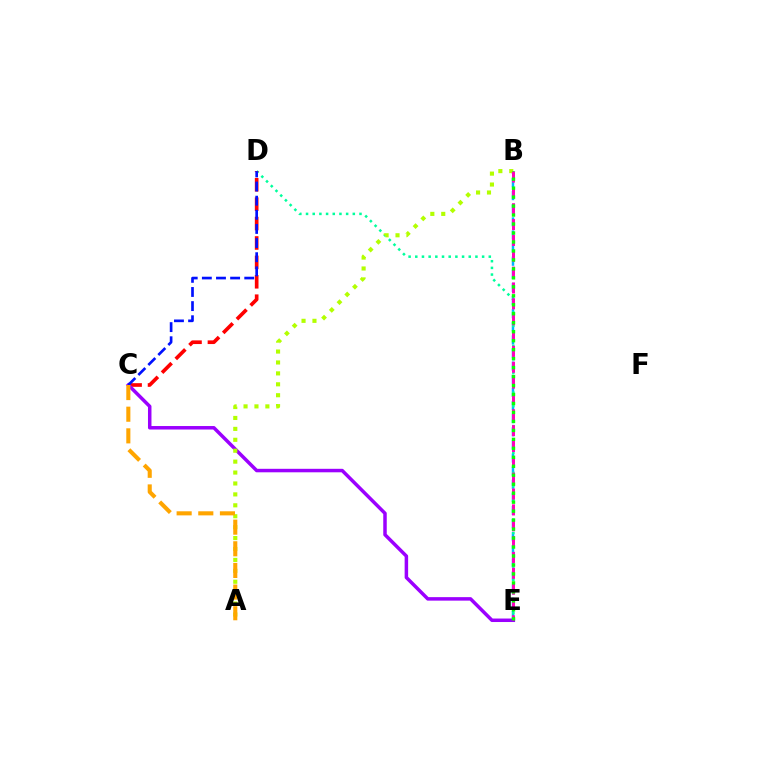{('B', 'E'): [{'color': '#00b5ff', 'line_style': 'dashed', 'thickness': 1.78}, {'color': '#ff00bd', 'line_style': 'dashed', 'thickness': 2.15}, {'color': '#08ff00', 'line_style': 'dotted', 'thickness': 2.44}], ('D', 'E'): [{'color': '#00ff9d', 'line_style': 'dotted', 'thickness': 1.82}], ('C', 'D'): [{'color': '#ff0000', 'line_style': 'dashed', 'thickness': 2.64}, {'color': '#0010ff', 'line_style': 'dashed', 'thickness': 1.92}], ('C', 'E'): [{'color': '#9b00ff', 'line_style': 'solid', 'thickness': 2.52}], ('A', 'B'): [{'color': '#b3ff00', 'line_style': 'dotted', 'thickness': 2.97}], ('A', 'C'): [{'color': '#ffa500', 'line_style': 'dashed', 'thickness': 2.94}]}